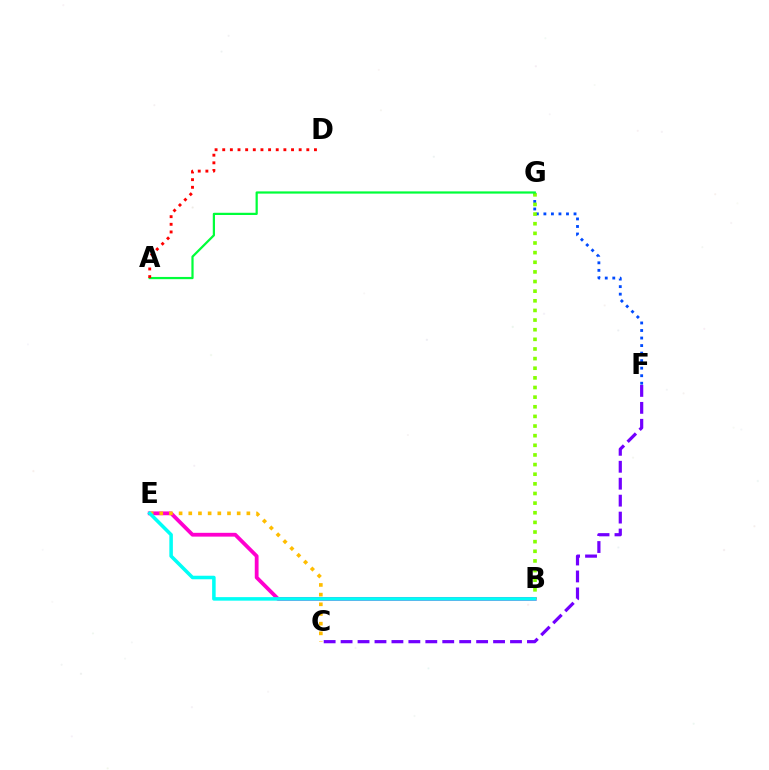{('B', 'E'): [{'color': '#ff00cf', 'line_style': 'solid', 'thickness': 2.73}, {'color': '#00fff6', 'line_style': 'solid', 'thickness': 2.55}], ('F', 'G'): [{'color': '#004bff', 'line_style': 'dotted', 'thickness': 2.05}], ('B', 'G'): [{'color': '#84ff00', 'line_style': 'dotted', 'thickness': 2.62}], ('C', 'E'): [{'color': '#ffbd00', 'line_style': 'dotted', 'thickness': 2.63}], ('A', 'G'): [{'color': '#00ff39', 'line_style': 'solid', 'thickness': 1.6}], ('C', 'F'): [{'color': '#7200ff', 'line_style': 'dashed', 'thickness': 2.3}], ('A', 'D'): [{'color': '#ff0000', 'line_style': 'dotted', 'thickness': 2.08}]}